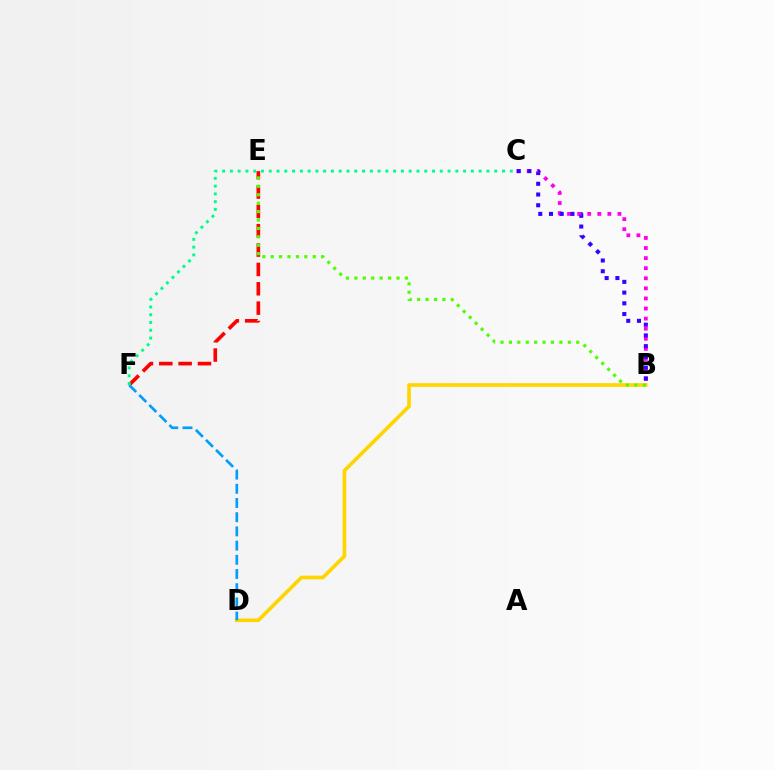{('E', 'F'): [{'color': '#ff0000', 'line_style': 'dashed', 'thickness': 2.63}], ('B', 'C'): [{'color': '#ff00ed', 'line_style': 'dotted', 'thickness': 2.74}, {'color': '#3700ff', 'line_style': 'dotted', 'thickness': 2.91}], ('B', 'D'): [{'color': '#ffd500', 'line_style': 'solid', 'thickness': 2.62}], ('D', 'F'): [{'color': '#009eff', 'line_style': 'dashed', 'thickness': 1.93}], ('B', 'E'): [{'color': '#4fff00', 'line_style': 'dotted', 'thickness': 2.29}], ('C', 'F'): [{'color': '#00ff86', 'line_style': 'dotted', 'thickness': 2.11}]}